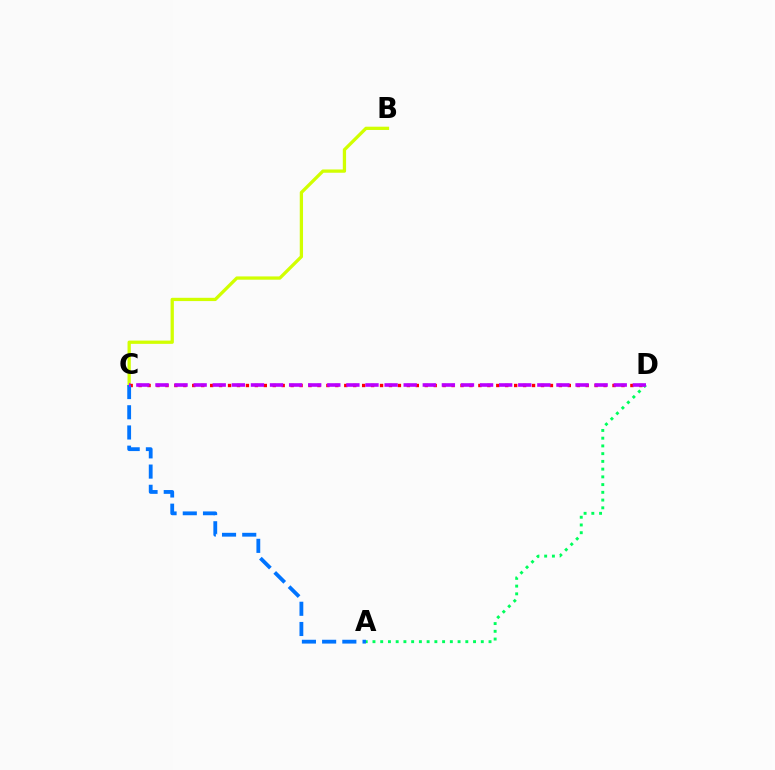{('B', 'C'): [{'color': '#d1ff00', 'line_style': 'solid', 'thickness': 2.36}], ('A', 'D'): [{'color': '#00ff5c', 'line_style': 'dotted', 'thickness': 2.1}], ('C', 'D'): [{'color': '#ff0000', 'line_style': 'dotted', 'thickness': 2.43}, {'color': '#b900ff', 'line_style': 'dashed', 'thickness': 2.59}], ('A', 'C'): [{'color': '#0074ff', 'line_style': 'dashed', 'thickness': 2.75}]}